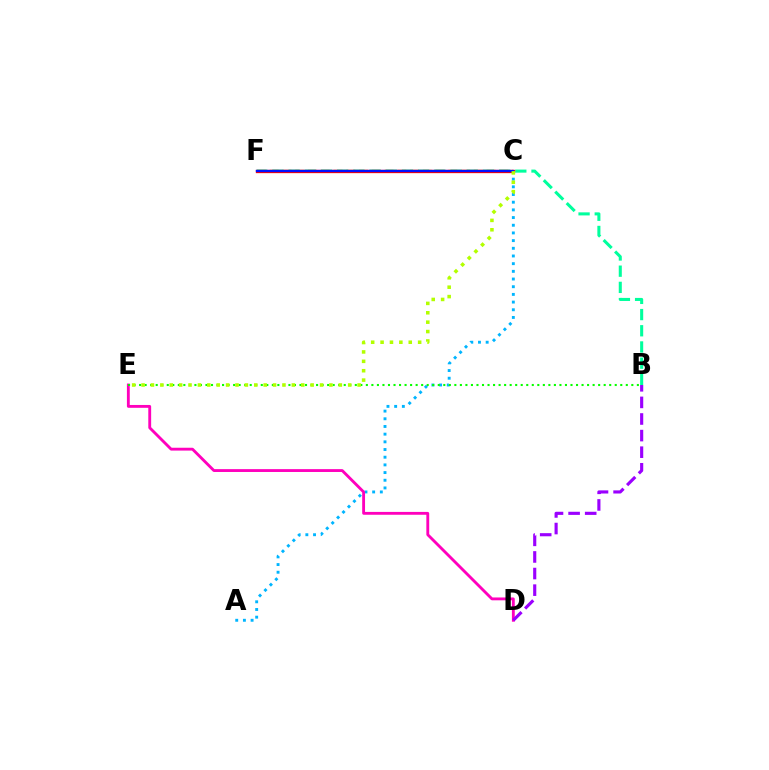{('C', 'F'): [{'color': '#ffa500', 'line_style': 'dashed', 'thickness': 1.73}, {'color': '#ff0000', 'line_style': 'solid', 'thickness': 2.38}, {'color': '#0010ff', 'line_style': 'solid', 'thickness': 1.65}], ('B', 'F'): [{'color': '#00ff9d', 'line_style': 'dashed', 'thickness': 2.2}], ('A', 'C'): [{'color': '#00b5ff', 'line_style': 'dotted', 'thickness': 2.09}], ('D', 'E'): [{'color': '#ff00bd', 'line_style': 'solid', 'thickness': 2.05}], ('B', 'E'): [{'color': '#08ff00', 'line_style': 'dotted', 'thickness': 1.5}], ('B', 'D'): [{'color': '#9b00ff', 'line_style': 'dashed', 'thickness': 2.25}], ('C', 'E'): [{'color': '#b3ff00', 'line_style': 'dotted', 'thickness': 2.55}]}